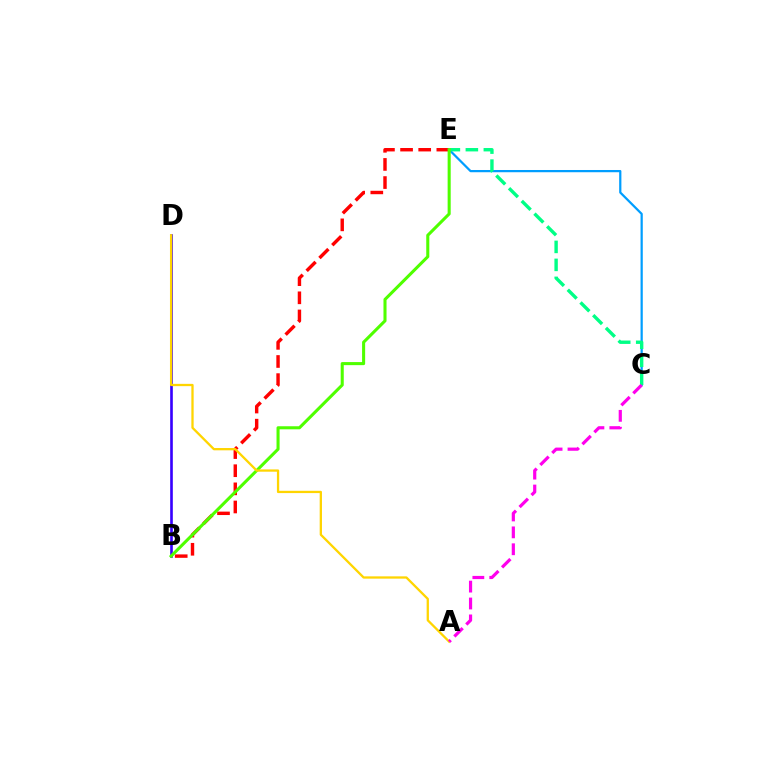{('B', 'E'): [{'color': '#ff0000', 'line_style': 'dashed', 'thickness': 2.46}, {'color': '#4fff00', 'line_style': 'solid', 'thickness': 2.21}], ('C', 'E'): [{'color': '#009eff', 'line_style': 'solid', 'thickness': 1.61}, {'color': '#00ff86', 'line_style': 'dashed', 'thickness': 2.44}], ('B', 'D'): [{'color': '#3700ff', 'line_style': 'solid', 'thickness': 1.9}], ('A', 'D'): [{'color': '#ffd500', 'line_style': 'solid', 'thickness': 1.65}], ('A', 'C'): [{'color': '#ff00ed', 'line_style': 'dashed', 'thickness': 2.3}]}